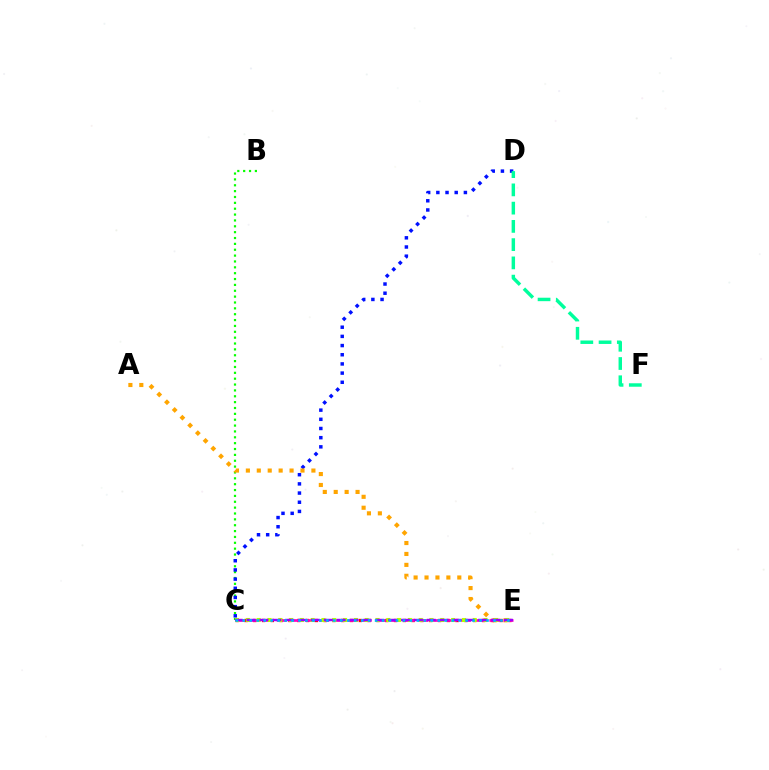{('B', 'C'): [{'color': '#08ff00', 'line_style': 'dotted', 'thickness': 1.59}], ('C', 'D'): [{'color': '#0010ff', 'line_style': 'dotted', 'thickness': 2.49}], ('D', 'F'): [{'color': '#00ff9d', 'line_style': 'dashed', 'thickness': 2.48}], ('A', 'E'): [{'color': '#ffa500', 'line_style': 'dotted', 'thickness': 2.97}], ('C', 'E'): [{'color': '#ff0000', 'line_style': 'dotted', 'thickness': 2.39}, {'color': '#ff00bd', 'line_style': 'dashed', 'thickness': 1.93}, {'color': '#b3ff00', 'line_style': 'dotted', 'thickness': 2.94}, {'color': '#9b00ff', 'line_style': 'dashed', 'thickness': 1.75}, {'color': '#00b5ff', 'line_style': 'dotted', 'thickness': 1.89}]}